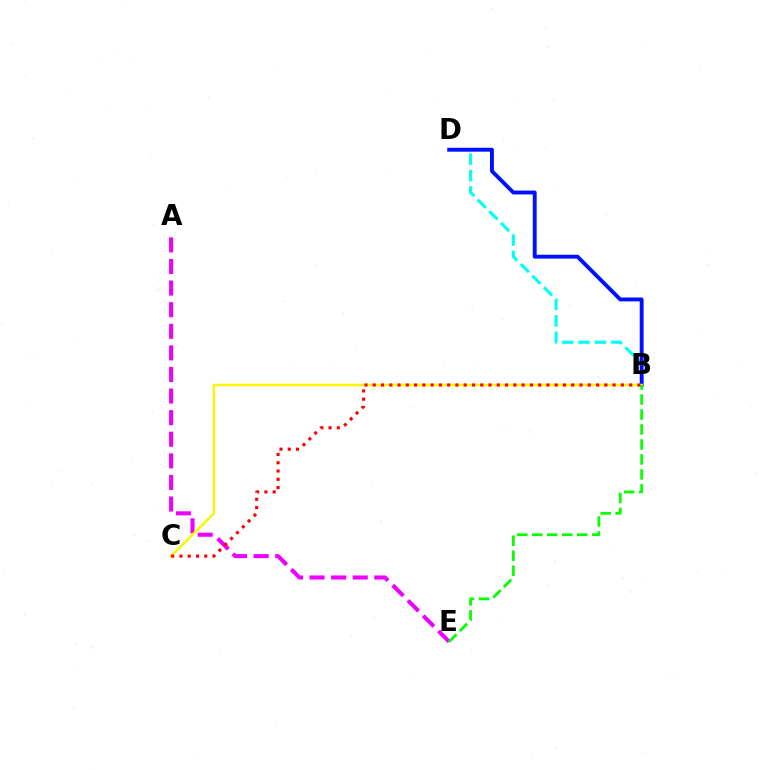{('B', 'D'): [{'color': '#00fff6', 'line_style': 'dashed', 'thickness': 2.23}, {'color': '#0010ff', 'line_style': 'solid', 'thickness': 2.8}], ('A', 'E'): [{'color': '#ee00ff', 'line_style': 'dashed', 'thickness': 2.93}], ('B', 'C'): [{'color': '#fcf500', 'line_style': 'solid', 'thickness': 1.78}, {'color': '#ff0000', 'line_style': 'dotted', 'thickness': 2.25}], ('B', 'E'): [{'color': '#08ff00', 'line_style': 'dashed', 'thickness': 2.03}]}